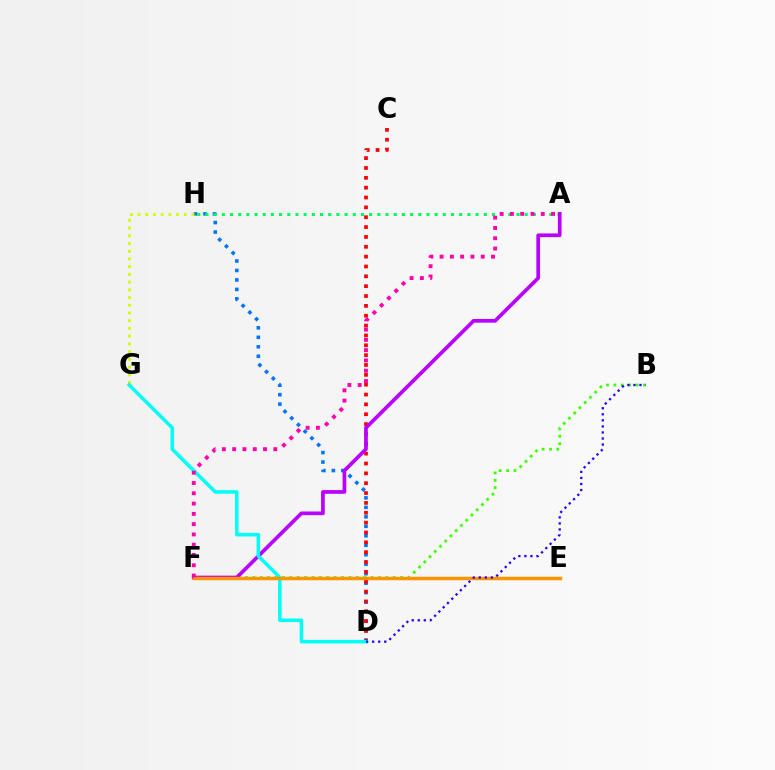{('D', 'H'): [{'color': '#0074ff', 'line_style': 'dotted', 'thickness': 2.57}], ('B', 'F'): [{'color': '#3dff00', 'line_style': 'dotted', 'thickness': 2.01}], ('C', 'D'): [{'color': '#ff0000', 'line_style': 'dotted', 'thickness': 2.68}], ('G', 'H'): [{'color': '#d1ff00', 'line_style': 'dotted', 'thickness': 2.1}], ('A', 'H'): [{'color': '#00ff5c', 'line_style': 'dotted', 'thickness': 2.22}], ('A', 'F'): [{'color': '#b900ff', 'line_style': 'solid', 'thickness': 2.66}, {'color': '#ff00ac', 'line_style': 'dotted', 'thickness': 2.79}], ('D', 'G'): [{'color': '#00fff6', 'line_style': 'solid', 'thickness': 2.53}], ('E', 'F'): [{'color': '#ff9400', 'line_style': 'solid', 'thickness': 2.5}], ('B', 'D'): [{'color': '#2500ff', 'line_style': 'dotted', 'thickness': 1.64}]}